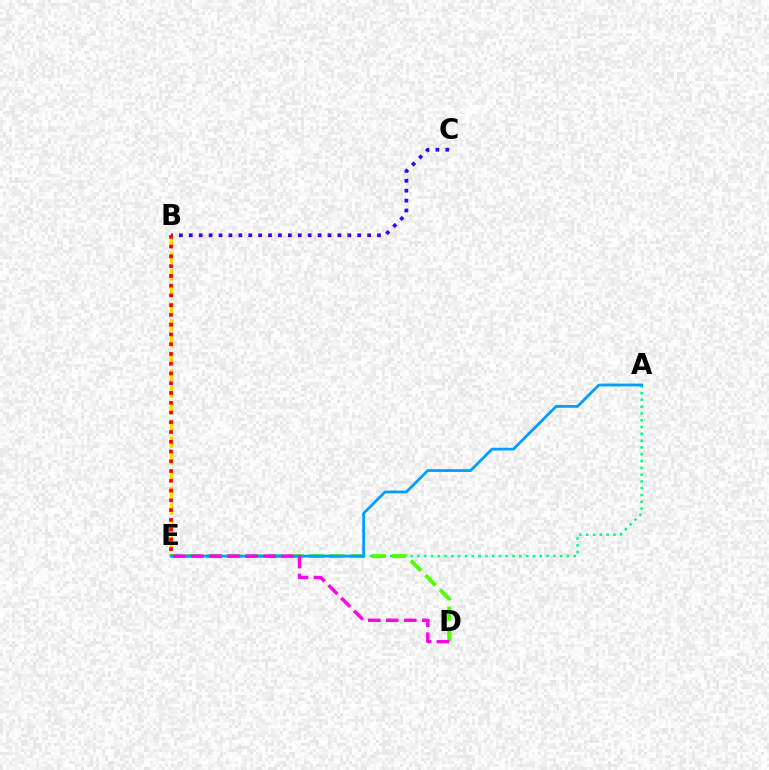{('B', 'E'): [{'color': '#ffd500', 'line_style': 'dashed', 'thickness': 2.27}, {'color': '#ff0000', 'line_style': 'dotted', 'thickness': 2.65}], ('A', 'E'): [{'color': '#00ff86', 'line_style': 'dotted', 'thickness': 1.85}, {'color': '#009eff', 'line_style': 'solid', 'thickness': 2.0}], ('D', 'E'): [{'color': '#4fff00', 'line_style': 'dashed', 'thickness': 2.8}, {'color': '#ff00ed', 'line_style': 'dashed', 'thickness': 2.44}], ('B', 'C'): [{'color': '#3700ff', 'line_style': 'dotted', 'thickness': 2.69}]}